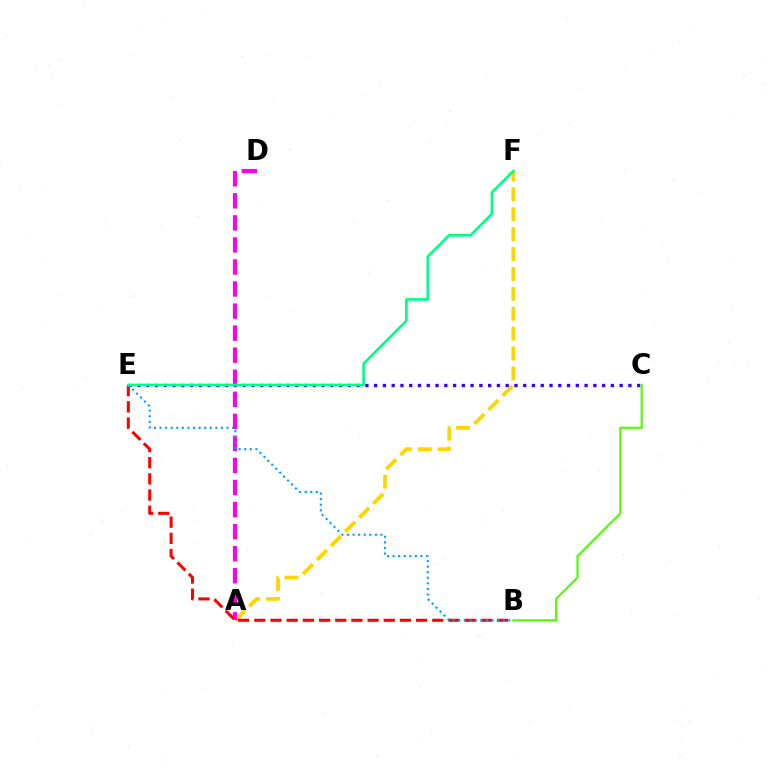{('A', 'F'): [{'color': '#ffd500', 'line_style': 'dashed', 'thickness': 2.7}], ('A', 'D'): [{'color': '#ff00ed', 'line_style': 'dashed', 'thickness': 3.0}], ('C', 'E'): [{'color': '#3700ff', 'line_style': 'dotted', 'thickness': 2.38}], ('B', 'E'): [{'color': '#ff0000', 'line_style': 'dashed', 'thickness': 2.2}, {'color': '#009eff', 'line_style': 'dotted', 'thickness': 1.52}], ('B', 'C'): [{'color': '#4fff00', 'line_style': 'solid', 'thickness': 1.55}], ('E', 'F'): [{'color': '#00ff86', 'line_style': 'solid', 'thickness': 1.91}]}